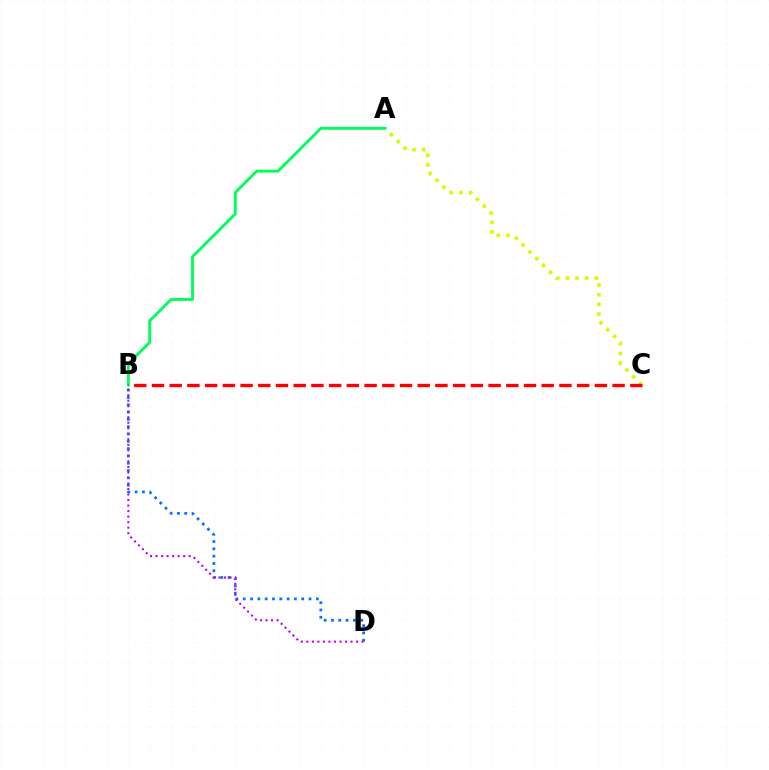{('A', 'C'): [{'color': '#d1ff00', 'line_style': 'dotted', 'thickness': 2.62}], ('A', 'B'): [{'color': '#00ff5c', 'line_style': 'solid', 'thickness': 2.07}], ('B', 'D'): [{'color': '#0074ff', 'line_style': 'dotted', 'thickness': 1.99}, {'color': '#b900ff', 'line_style': 'dotted', 'thickness': 1.5}], ('B', 'C'): [{'color': '#ff0000', 'line_style': 'dashed', 'thickness': 2.41}]}